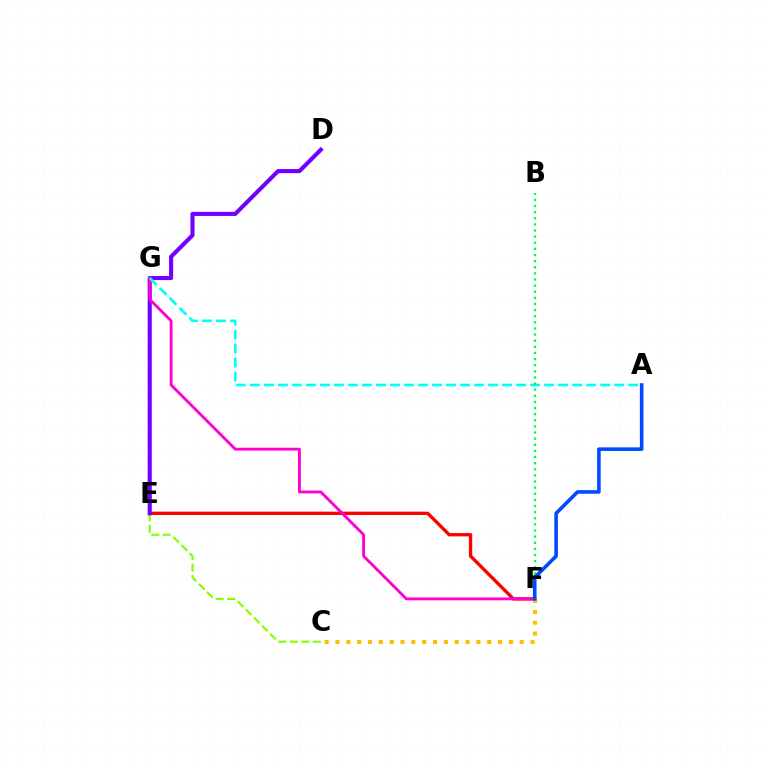{('E', 'F'): [{'color': '#ff0000', 'line_style': 'solid', 'thickness': 2.4}], ('C', 'E'): [{'color': '#84ff00', 'line_style': 'dashed', 'thickness': 1.56}], ('D', 'E'): [{'color': '#7200ff', 'line_style': 'solid', 'thickness': 2.95}], ('F', 'G'): [{'color': '#ff00cf', 'line_style': 'solid', 'thickness': 2.05}], ('C', 'F'): [{'color': '#ffbd00', 'line_style': 'dotted', 'thickness': 2.94}], ('A', 'G'): [{'color': '#00fff6', 'line_style': 'dashed', 'thickness': 1.9}], ('B', 'F'): [{'color': '#00ff39', 'line_style': 'dotted', 'thickness': 1.66}], ('A', 'F'): [{'color': '#004bff', 'line_style': 'solid', 'thickness': 2.59}]}